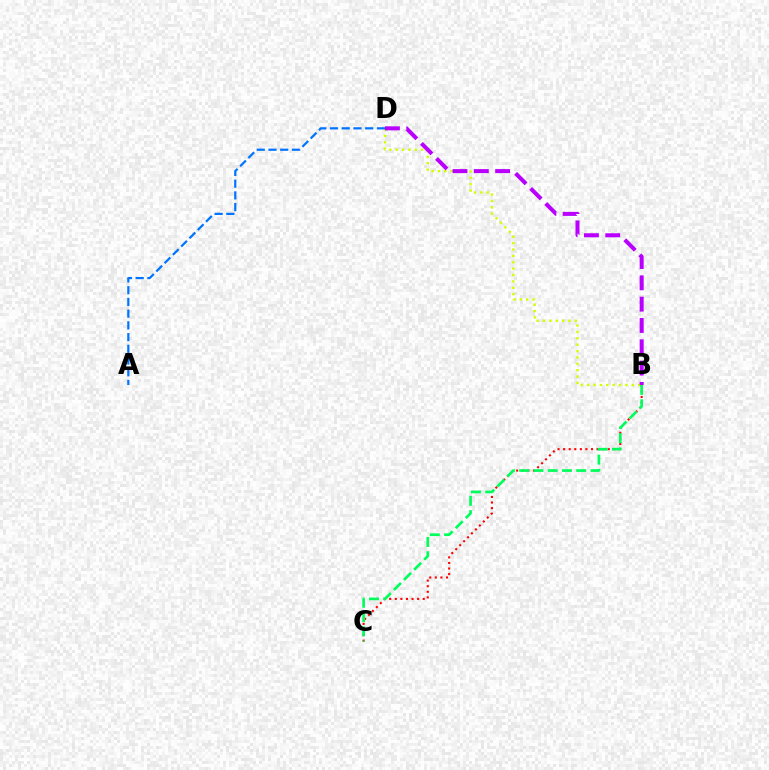{('B', 'C'): [{'color': '#ff0000', 'line_style': 'dotted', 'thickness': 1.52}, {'color': '#00ff5c', 'line_style': 'dashed', 'thickness': 1.94}], ('B', 'D'): [{'color': '#d1ff00', 'line_style': 'dotted', 'thickness': 1.73}, {'color': '#b900ff', 'line_style': 'dashed', 'thickness': 2.9}], ('A', 'D'): [{'color': '#0074ff', 'line_style': 'dashed', 'thickness': 1.59}]}